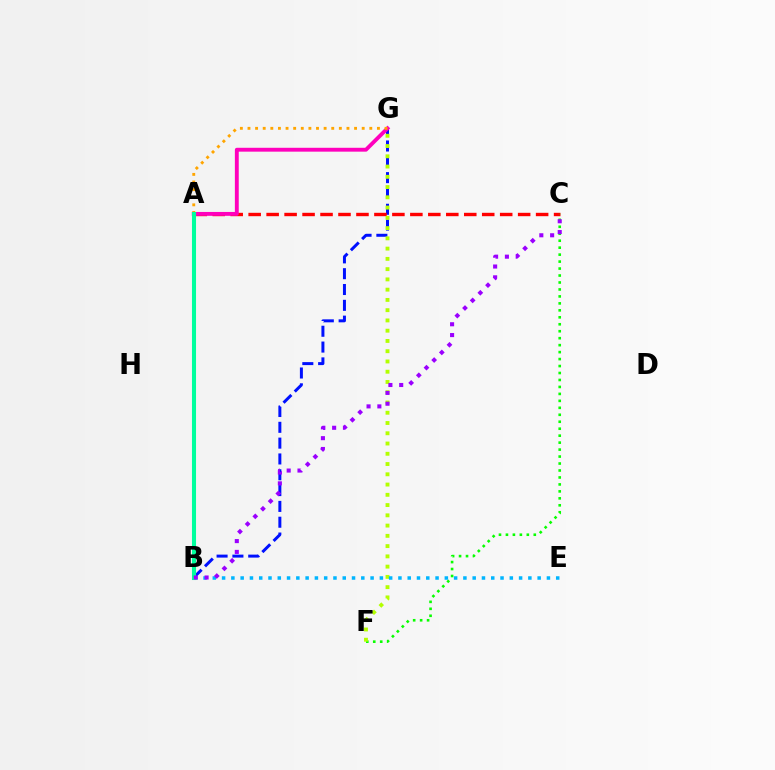{('B', 'G'): [{'color': '#0010ff', 'line_style': 'dashed', 'thickness': 2.15}], ('A', 'C'): [{'color': '#ff0000', 'line_style': 'dashed', 'thickness': 2.44}], ('C', 'F'): [{'color': '#08ff00', 'line_style': 'dotted', 'thickness': 1.89}], ('F', 'G'): [{'color': '#b3ff00', 'line_style': 'dotted', 'thickness': 2.79}], ('B', 'E'): [{'color': '#00b5ff', 'line_style': 'dotted', 'thickness': 2.52}], ('A', 'G'): [{'color': '#ff00bd', 'line_style': 'solid', 'thickness': 2.79}, {'color': '#ffa500', 'line_style': 'dotted', 'thickness': 2.07}], ('A', 'B'): [{'color': '#00ff9d', 'line_style': 'solid', 'thickness': 2.93}], ('B', 'C'): [{'color': '#9b00ff', 'line_style': 'dotted', 'thickness': 2.94}]}